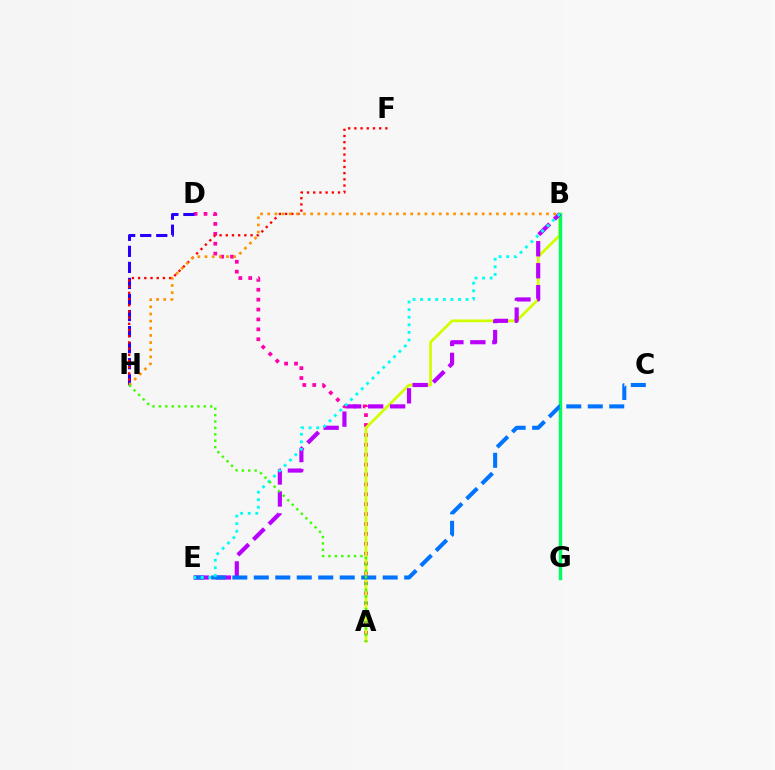{('A', 'D'): [{'color': '#ff00ac', 'line_style': 'dotted', 'thickness': 2.69}], ('A', 'B'): [{'color': '#d1ff00', 'line_style': 'solid', 'thickness': 1.98}], ('D', 'H'): [{'color': '#2500ff', 'line_style': 'dashed', 'thickness': 2.18}], ('F', 'H'): [{'color': '#ff0000', 'line_style': 'dotted', 'thickness': 1.68}], ('B', 'G'): [{'color': '#00ff5c', 'line_style': 'solid', 'thickness': 2.44}], ('B', 'E'): [{'color': '#b900ff', 'line_style': 'dashed', 'thickness': 2.99}, {'color': '#00fff6', 'line_style': 'dotted', 'thickness': 2.06}], ('C', 'E'): [{'color': '#0074ff', 'line_style': 'dashed', 'thickness': 2.92}], ('B', 'H'): [{'color': '#ff9400', 'line_style': 'dotted', 'thickness': 1.94}], ('A', 'H'): [{'color': '#3dff00', 'line_style': 'dotted', 'thickness': 1.74}]}